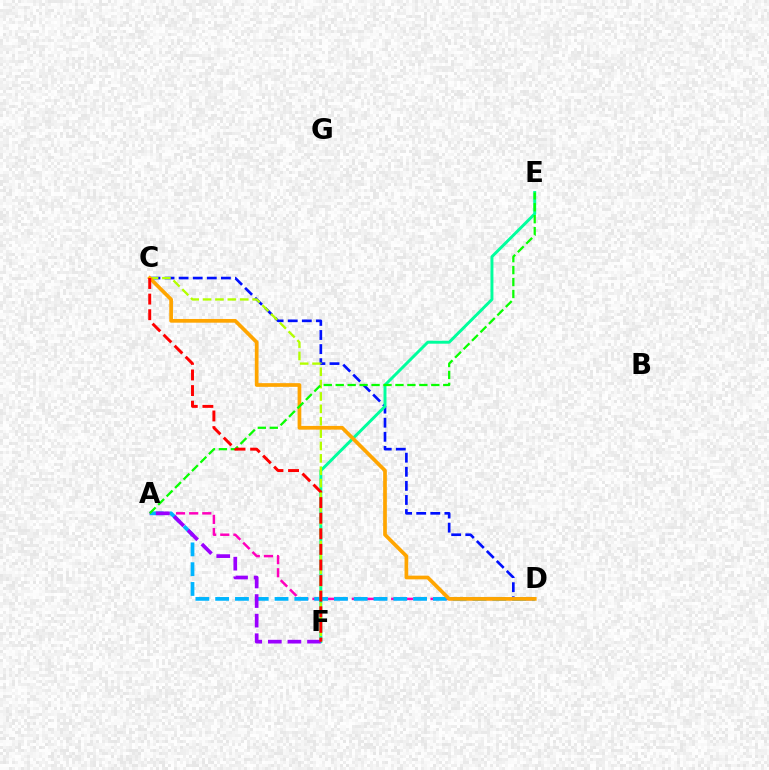{('A', 'D'): [{'color': '#ff00bd', 'line_style': 'dashed', 'thickness': 1.78}, {'color': '#00b5ff', 'line_style': 'dashed', 'thickness': 2.69}], ('C', 'D'): [{'color': '#0010ff', 'line_style': 'dashed', 'thickness': 1.91}, {'color': '#ffa500', 'line_style': 'solid', 'thickness': 2.67}], ('E', 'F'): [{'color': '#00ff9d', 'line_style': 'solid', 'thickness': 2.12}], ('C', 'F'): [{'color': '#b3ff00', 'line_style': 'dashed', 'thickness': 1.68}, {'color': '#ff0000', 'line_style': 'dashed', 'thickness': 2.12}], ('A', 'E'): [{'color': '#08ff00', 'line_style': 'dashed', 'thickness': 1.62}], ('A', 'F'): [{'color': '#9b00ff', 'line_style': 'dashed', 'thickness': 2.66}]}